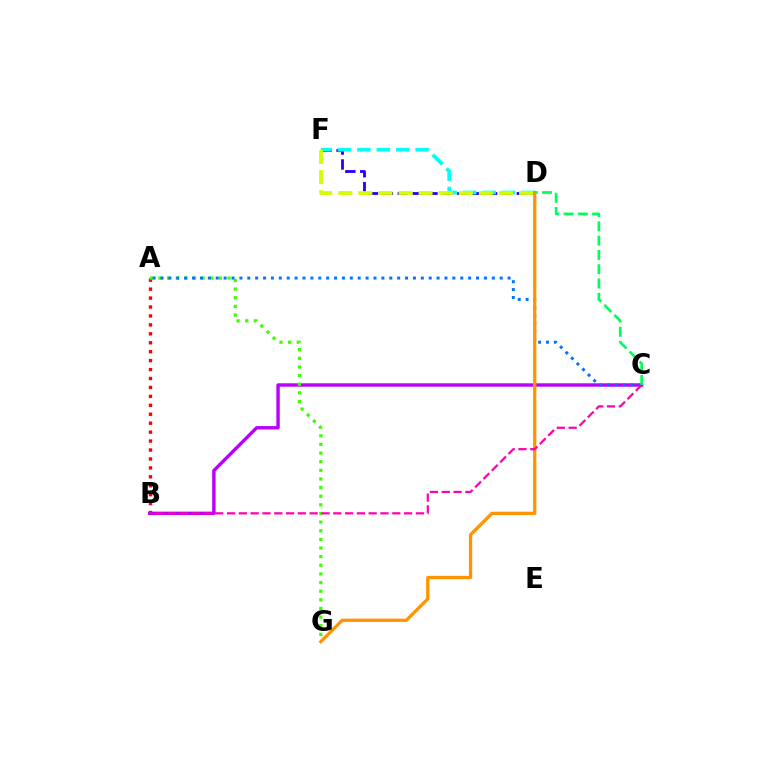{('A', 'B'): [{'color': '#ff0000', 'line_style': 'dotted', 'thickness': 2.43}], ('D', 'F'): [{'color': '#2500ff', 'line_style': 'dashed', 'thickness': 2.02}, {'color': '#00fff6', 'line_style': 'dashed', 'thickness': 2.64}, {'color': '#d1ff00', 'line_style': 'dashed', 'thickness': 2.73}], ('B', 'C'): [{'color': '#b900ff', 'line_style': 'solid', 'thickness': 2.45}, {'color': '#ff00ac', 'line_style': 'dashed', 'thickness': 1.6}], ('A', 'G'): [{'color': '#3dff00', 'line_style': 'dotted', 'thickness': 2.35}], ('A', 'C'): [{'color': '#0074ff', 'line_style': 'dotted', 'thickness': 2.14}], ('D', 'G'): [{'color': '#ff9400', 'line_style': 'solid', 'thickness': 2.35}], ('C', 'D'): [{'color': '#00ff5c', 'line_style': 'dashed', 'thickness': 1.94}]}